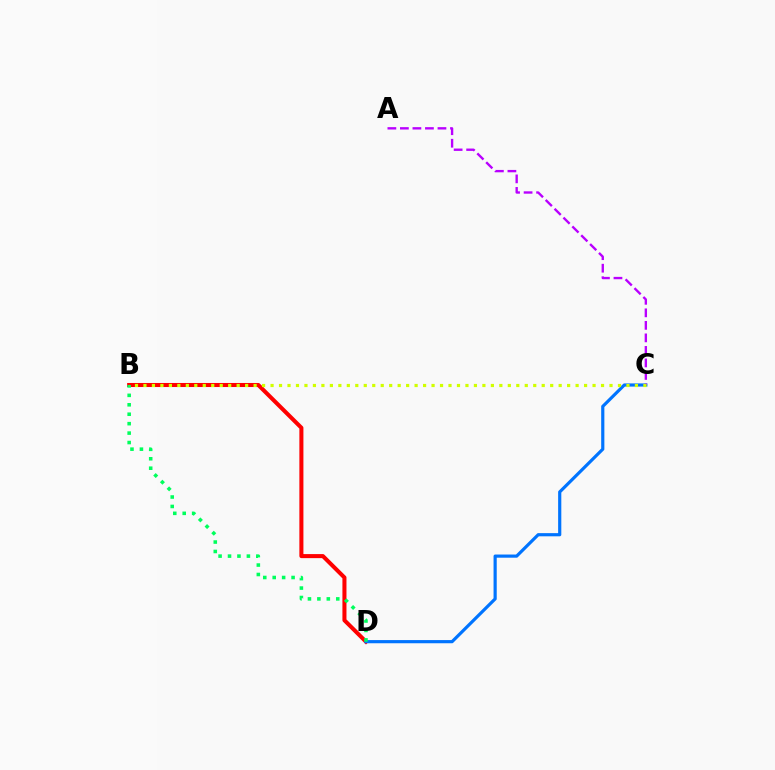{('B', 'D'): [{'color': '#ff0000', 'line_style': 'solid', 'thickness': 2.91}, {'color': '#00ff5c', 'line_style': 'dotted', 'thickness': 2.56}], ('C', 'D'): [{'color': '#0074ff', 'line_style': 'solid', 'thickness': 2.29}], ('A', 'C'): [{'color': '#b900ff', 'line_style': 'dashed', 'thickness': 1.7}], ('B', 'C'): [{'color': '#d1ff00', 'line_style': 'dotted', 'thickness': 2.3}]}